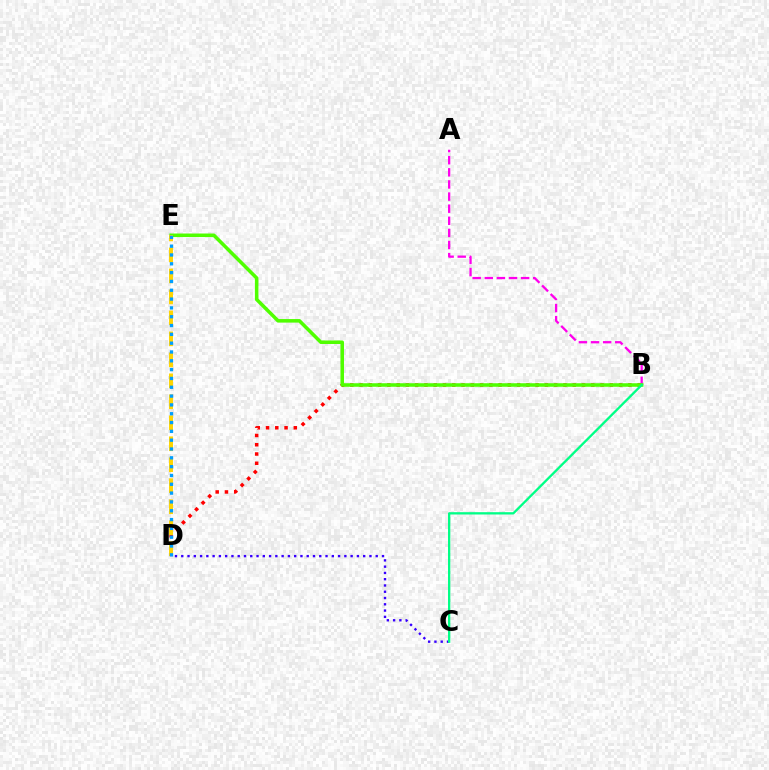{('B', 'D'): [{'color': '#ff0000', 'line_style': 'dotted', 'thickness': 2.52}], ('A', 'B'): [{'color': '#ff00ed', 'line_style': 'dashed', 'thickness': 1.65}], ('C', 'D'): [{'color': '#3700ff', 'line_style': 'dotted', 'thickness': 1.7}], ('B', 'E'): [{'color': '#4fff00', 'line_style': 'solid', 'thickness': 2.55}], ('D', 'E'): [{'color': '#ffd500', 'line_style': 'dashed', 'thickness': 2.85}, {'color': '#009eff', 'line_style': 'dotted', 'thickness': 2.4}], ('B', 'C'): [{'color': '#00ff86', 'line_style': 'solid', 'thickness': 1.66}]}